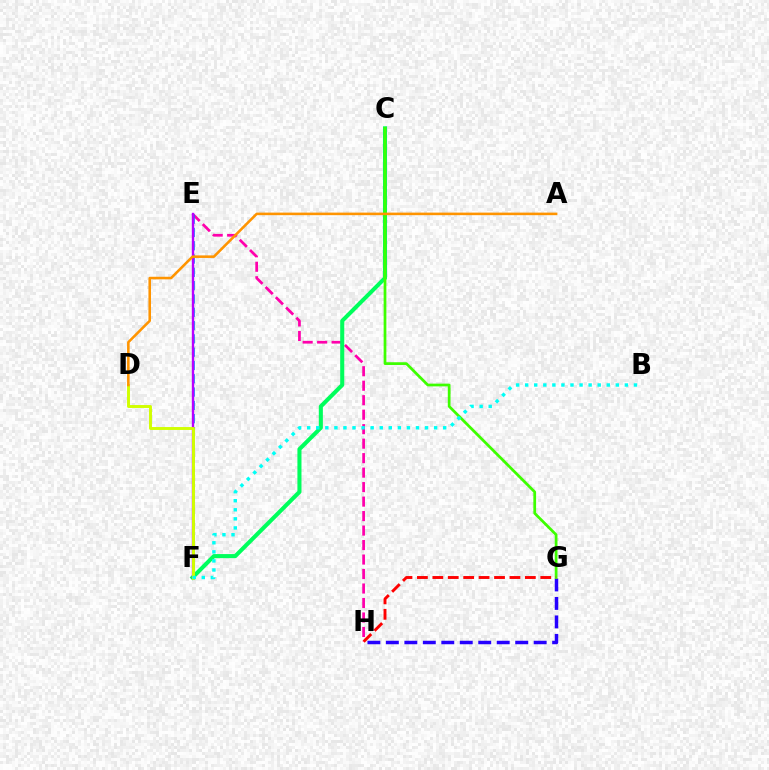{('E', 'H'): [{'color': '#ff00ac', 'line_style': 'dashed', 'thickness': 1.97}], ('E', 'F'): [{'color': '#0074ff', 'line_style': 'dashed', 'thickness': 1.81}, {'color': '#b900ff', 'line_style': 'solid', 'thickness': 1.7}], ('G', 'H'): [{'color': '#2500ff', 'line_style': 'dashed', 'thickness': 2.51}, {'color': '#ff0000', 'line_style': 'dashed', 'thickness': 2.09}], ('C', 'F'): [{'color': '#00ff5c', 'line_style': 'solid', 'thickness': 2.93}], ('D', 'F'): [{'color': '#d1ff00', 'line_style': 'solid', 'thickness': 2.11}], ('C', 'G'): [{'color': '#3dff00', 'line_style': 'solid', 'thickness': 1.97}], ('A', 'D'): [{'color': '#ff9400', 'line_style': 'solid', 'thickness': 1.85}], ('B', 'F'): [{'color': '#00fff6', 'line_style': 'dotted', 'thickness': 2.46}]}